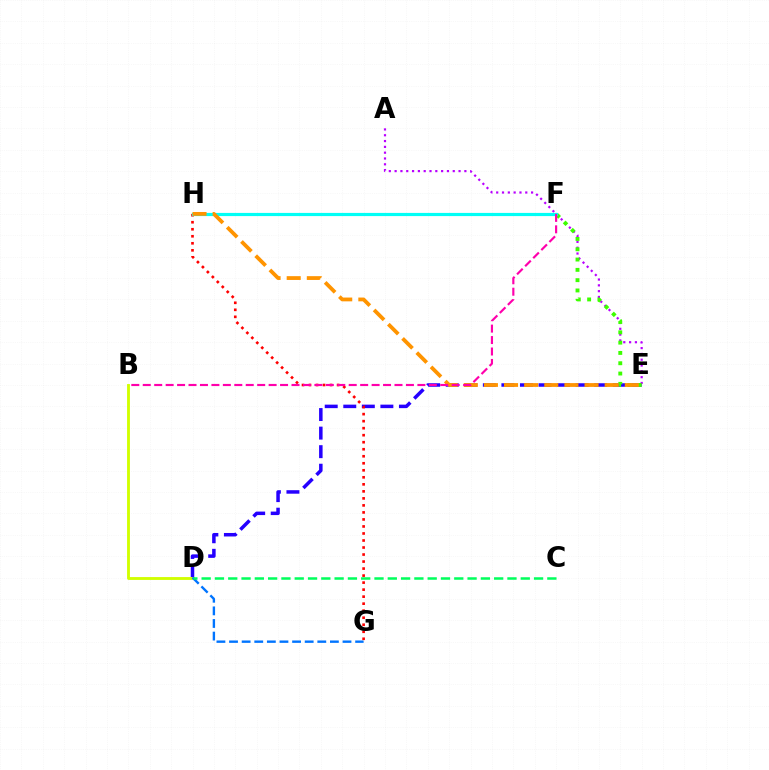{('D', 'E'): [{'color': '#2500ff', 'line_style': 'dashed', 'thickness': 2.52}], ('B', 'D'): [{'color': '#d1ff00', 'line_style': 'solid', 'thickness': 2.06}], ('D', 'G'): [{'color': '#0074ff', 'line_style': 'dashed', 'thickness': 1.71}], ('G', 'H'): [{'color': '#ff0000', 'line_style': 'dotted', 'thickness': 1.91}], ('A', 'E'): [{'color': '#b900ff', 'line_style': 'dotted', 'thickness': 1.58}], ('E', 'F'): [{'color': '#3dff00', 'line_style': 'dotted', 'thickness': 2.8}], ('F', 'H'): [{'color': '#00fff6', 'line_style': 'solid', 'thickness': 2.29}], ('E', 'H'): [{'color': '#ff9400', 'line_style': 'dashed', 'thickness': 2.73}], ('C', 'D'): [{'color': '#00ff5c', 'line_style': 'dashed', 'thickness': 1.81}], ('B', 'F'): [{'color': '#ff00ac', 'line_style': 'dashed', 'thickness': 1.55}]}